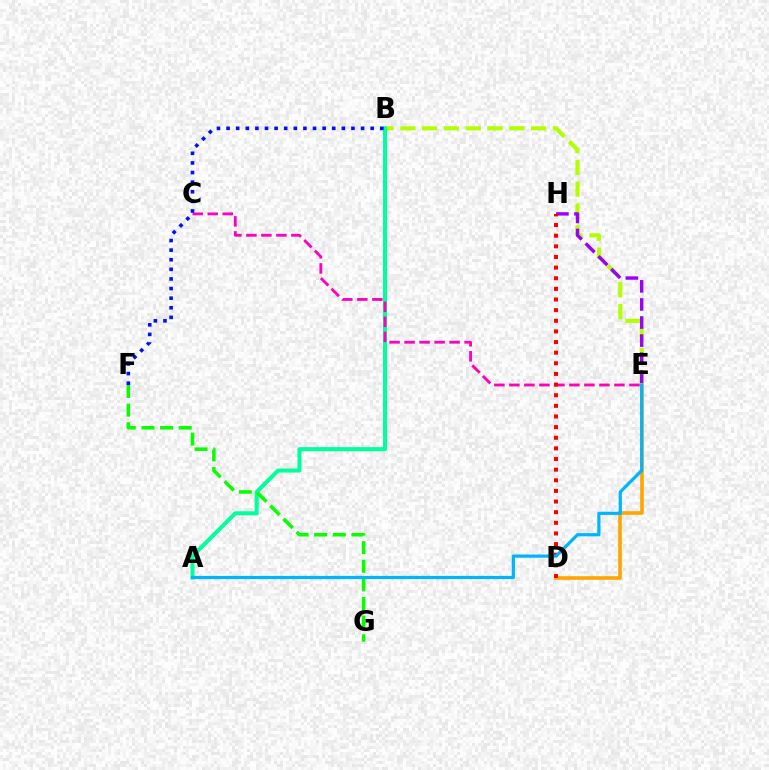{('D', 'E'): [{'color': '#ffa500', 'line_style': 'solid', 'thickness': 2.6}], ('B', 'E'): [{'color': '#b3ff00', 'line_style': 'dashed', 'thickness': 2.96}], ('E', 'H'): [{'color': '#9b00ff', 'line_style': 'dashed', 'thickness': 2.46}], ('A', 'B'): [{'color': '#00ff9d', 'line_style': 'solid', 'thickness': 2.9}], ('C', 'E'): [{'color': '#ff00bd', 'line_style': 'dashed', 'thickness': 2.04}], ('D', 'H'): [{'color': '#ff0000', 'line_style': 'dotted', 'thickness': 2.89}], ('F', 'G'): [{'color': '#08ff00', 'line_style': 'dashed', 'thickness': 2.53}], ('B', 'F'): [{'color': '#0010ff', 'line_style': 'dotted', 'thickness': 2.61}], ('A', 'E'): [{'color': '#00b5ff', 'line_style': 'solid', 'thickness': 2.3}]}